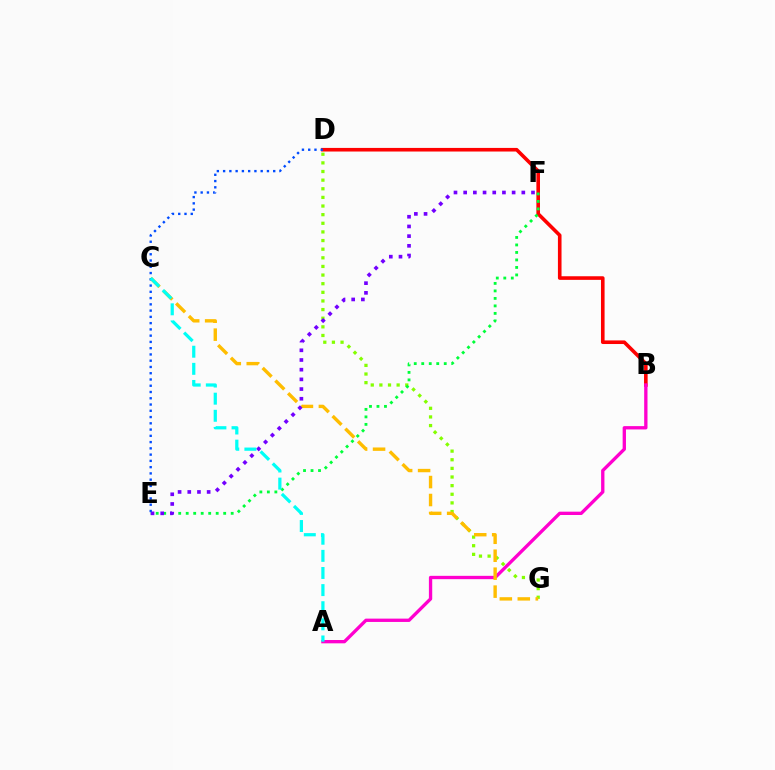{('B', 'D'): [{'color': '#ff0000', 'line_style': 'solid', 'thickness': 2.6}], ('A', 'B'): [{'color': '#ff00cf', 'line_style': 'solid', 'thickness': 2.39}], ('D', 'G'): [{'color': '#84ff00', 'line_style': 'dotted', 'thickness': 2.34}], ('C', 'G'): [{'color': '#ffbd00', 'line_style': 'dashed', 'thickness': 2.44}], ('E', 'F'): [{'color': '#00ff39', 'line_style': 'dotted', 'thickness': 2.04}, {'color': '#7200ff', 'line_style': 'dotted', 'thickness': 2.63}], ('D', 'E'): [{'color': '#004bff', 'line_style': 'dotted', 'thickness': 1.7}], ('A', 'C'): [{'color': '#00fff6', 'line_style': 'dashed', 'thickness': 2.33}]}